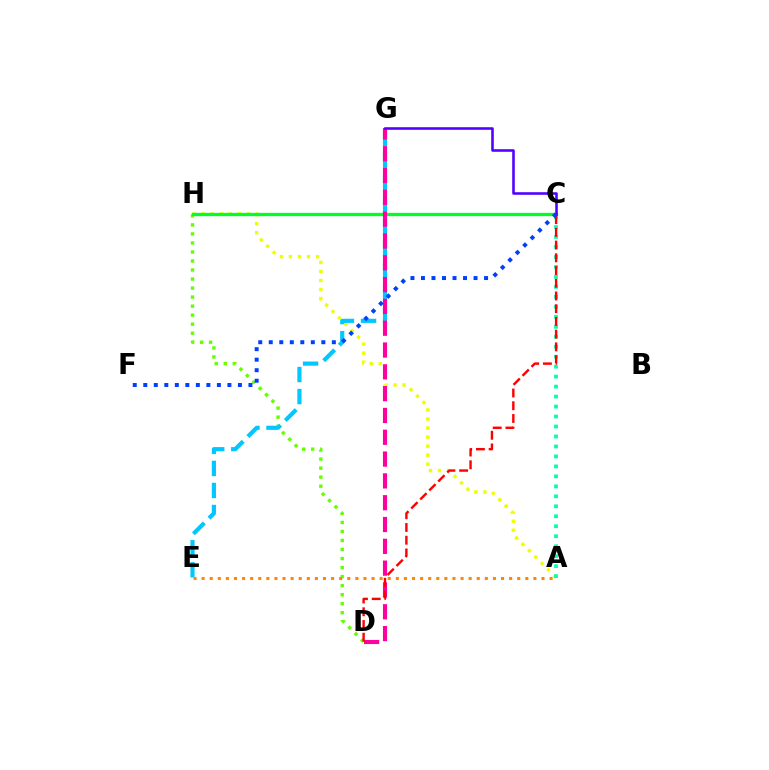{('D', 'H'): [{'color': '#66ff00', 'line_style': 'dotted', 'thickness': 2.45}], ('A', 'H'): [{'color': '#eeff00', 'line_style': 'dotted', 'thickness': 2.46}], ('C', 'H'): [{'color': '#d600ff', 'line_style': 'dotted', 'thickness': 1.9}, {'color': '#00ff27', 'line_style': 'solid', 'thickness': 2.38}], ('E', 'G'): [{'color': '#00c7ff', 'line_style': 'dashed', 'thickness': 3.0}], ('D', 'G'): [{'color': '#ff00a0', 'line_style': 'dashed', 'thickness': 2.96}], ('A', 'C'): [{'color': '#00ffaf', 'line_style': 'dotted', 'thickness': 2.71}], ('C', 'D'): [{'color': '#ff0000', 'line_style': 'dashed', 'thickness': 1.73}], ('A', 'E'): [{'color': '#ff8800', 'line_style': 'dotted', 'thickness': 2.2}], ('C', 'G'): [{'color': '#4f00ff', 'line_style': 'solid', 'thickness': 1.85}], ('C', 'F'): [{'color': '#003fff', 'line_style': 'dotted', 'thickness': 2.86}]}